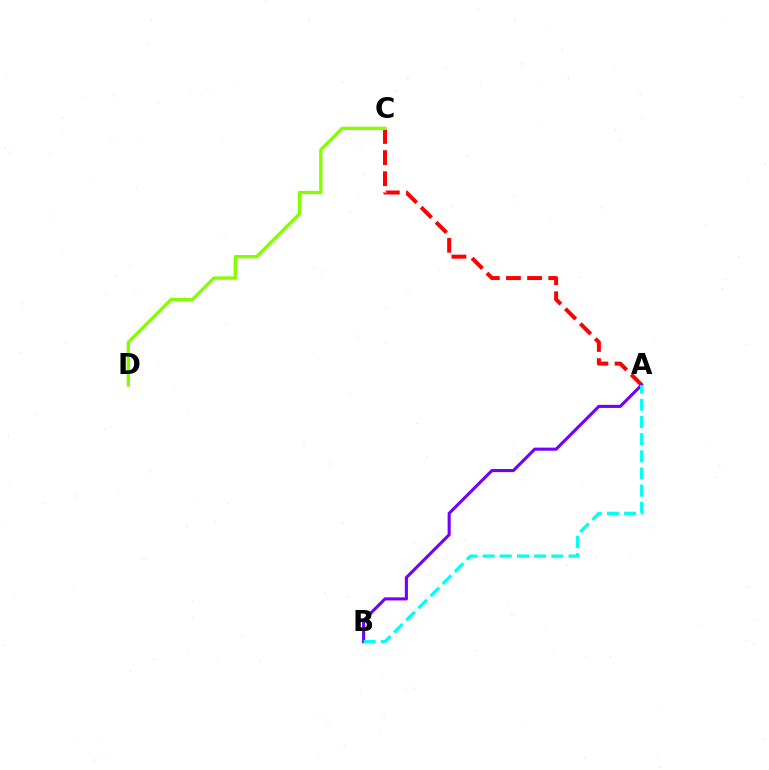{('A', 'C'): [{'color': '#ff0000', 'line_style': 'dashed', 'thickness': 2.87}], ('C', 'D'): [{'color': '#84ff00', 'line_style': 'solid', 'thickness': 2.4}], ('A', 'B'): [{'color': '#7200ff', 'line_style': 'solid', 'thickness': 2.22}, {'color': '#00fff6', 'line_style': 'dashed', 'thickness': 2.33}]}